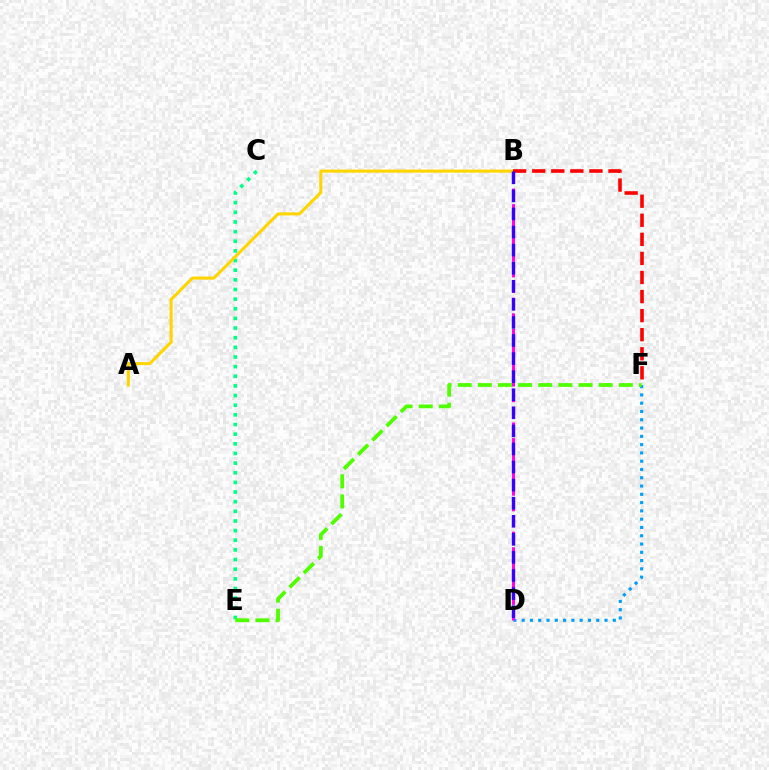{('D', 'F'): [{'color': '#009eff', 'line_style': 'dotted', 'thickness': 2.25}], ('C', 'E'): [{'color': '#00ff86', 'line_style': 'dotted', 'thickness': 2.62}], ('A', 'B'): [{'color': '#ffd500', 'line_style': 'solid', 'thickness': 2.2}], ('B', 'F'): [{'color': '#ff0000', 'line_style': 'dashed', 'thickness': 2.59}], ('E', 'F'): [{'color': '#4fff00', 'line_style': 'dashed', 'thickness': 2.73}], ('B', 'D'): [{'color': '#ff00ed', 'line_style': 'dashed', 'thickness': 2.12}, {'color': '#3700ff', 'line_style': 'dashed', 'thickness': 2.46}]}